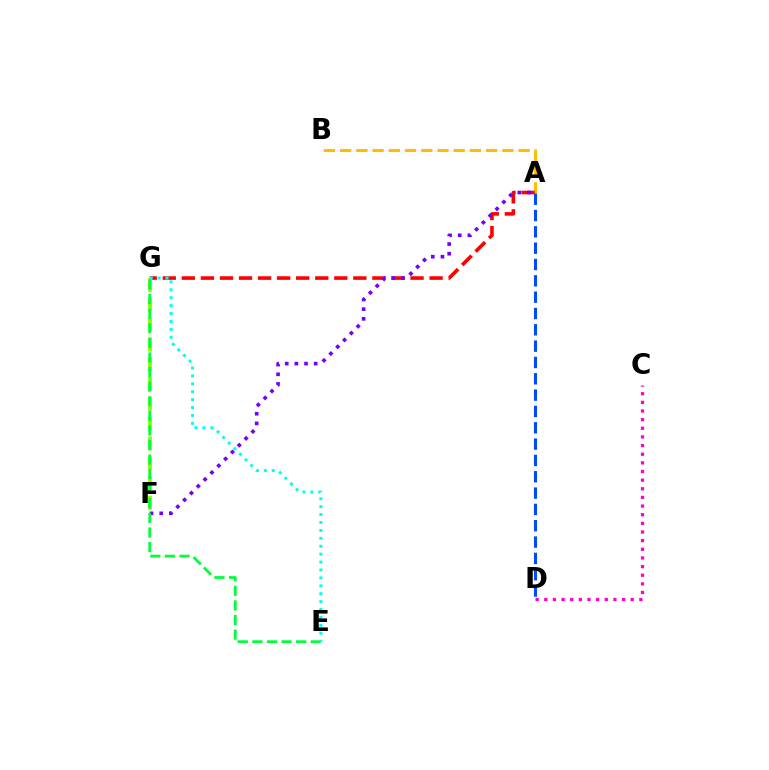{('C', 'D'): [{'color': '#ff00cf', 'line_style': 'dotted', 'thickness': 2.35}], ('A', 'B'): [{'color': '#ffbd00', 'line_style': 'dashed', 'thickness': 2.2}], ('A', 'G'): [{'color': '#ff0000', 'line_style': 'dashed', 'thickness': 2.59}], ('A', 'D'): [{'color': '#004bff', 'line_style': 'dashed', 'thickness': 2.22}], ('F', 'G'): [{'color': '#84ff00', 'line_style': 'dashed', 'thickness': 2.69}], ('A', 'F'): [{'color': '#7200ff', 'line_style': 'dotted', 'thickness': 2.63}], ('E', 'G'): [{'color': '#00ff39', 'line_style': 'dashed', 'thickness': 1.98}, {'color': '#00fff6', 'line_style': 'dotted', 'thickness': 2.15}]}